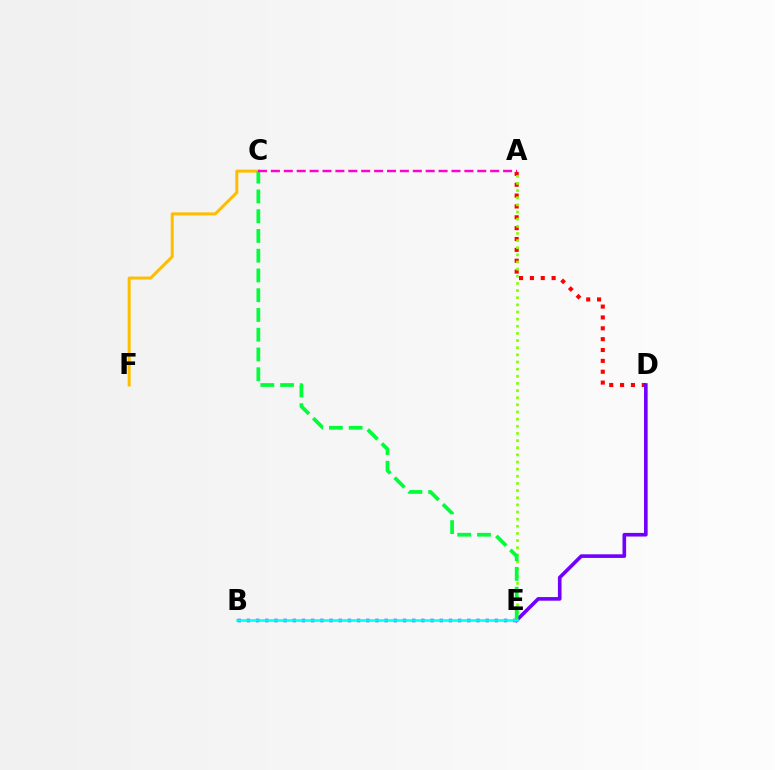{('B', 'E'): [{'color': '#004bff', 'line_style': 'dotted', 'thickness': 2.5}, {'color': '#00fff6', 'line_style': 'solid', 'thickness': 1.84}], ('A', 'D'): [{'color': '#ff0000', 'line_style': 'dotted', 'thickness': 2.95}], ('A', 'E'): [{'color': '#84ff00', 'line_style': 'dotted', 'thickness': 1.94}], ('C', 'F'): [{'color': '#ffbd00', 'line_style': 'solid', 'thickness': 2.17}], ('D', 'E'): [{'color': '#7200ff', 'line_style': 'solid', 'thickness': 2.61}], ('C', 'E'): [{'color': '#00ff39', 'line_style': 'dashed', 'thickness': 2.68}], ('A', 'C'): [{'color': '#ff00cf', 'line_style': 'dashed', 'thickness': 1.75}]}